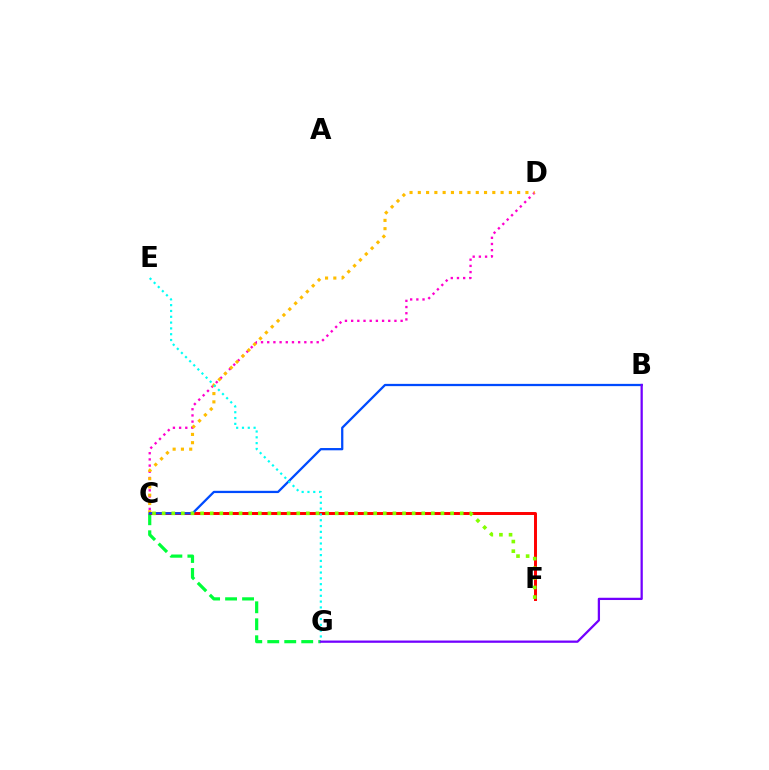{('C', 'G'): [{'color': '#00ff39', 'line_style': 'dashed', 'thickness': 2.31}], ('C', 'D'): [{'color': '#ff00cf', 'line_style': 'dotted', 'thickness': 1.68}, {'color': '#ffbd00', 'line_style': 'dotted', 'thickness': 2.25}], ('C', 'F'): [{'color': '#ff0000', 'line_style': 'solid', 'thickness': 2.13}, {'color': '#84ff00', 'line_style': 'dotted', 'thickness': 2.61}], ('B', 'C'): [{'color': '#004bff', 'line_style': 'solid', 'thickness': 1.63}], ('E', 'G'): [{'color': '#00fff6', 'line_style': 'dotted', 'thickness': 1.58}], ('B', 'G'): [{'color': '#7200ff', 'line_style': 'solid', 'thickness': 1.63}]}